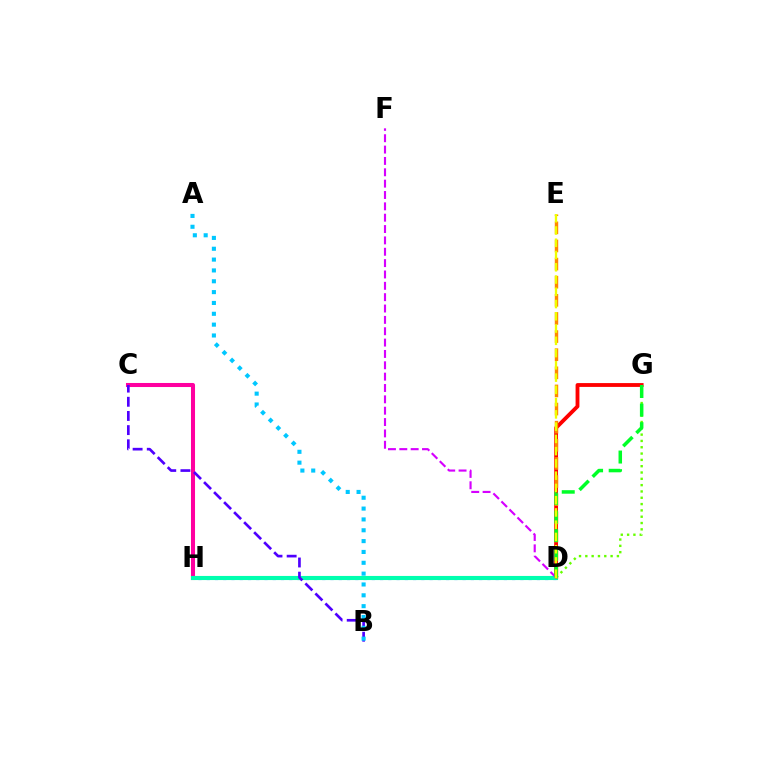{('D', 'G'): [{'color': '#ff0000', 'line_style': 'solid', 'thickness': 2.76}, {'color': '#66ff00', 'line_style': 'dotted', 'thickness': 1.72}, {'color': '#00ff27', 'line_style': 'dashed', 'thickness': 2.53}], ('C', 'H'): [{'color': '#ff00a0', 'line_style': 'solid', 'thickness': 2.92}], ('D', 'H'): [{'color': '#003fff', 'line_style': 'dotted', 'thickness': 2.24}, {'color': '#00ffaf', 'line_style': 'solid', 'thickness': 2.96}], ('D', 'F'): [{'color': '#d600ff', 'line_style': 'dashed', 'thickness': 1.54}], ('B', 'C'): [{'color': '#4f00ff', 'line_style': 'dashed', 'thickness': 1.92}], ('D', 'E'): [{'color': '#ff8800', 'line_style': 'dashed', 'thickness': 2.46}, {'color': '#eeff00', 'line_style': 'dashed', 'thickness': 1.67}], ('A', 'B'): [{'color': '#00c7ff', 'line_style': 'dotted', 'thickness': 2.95}]}